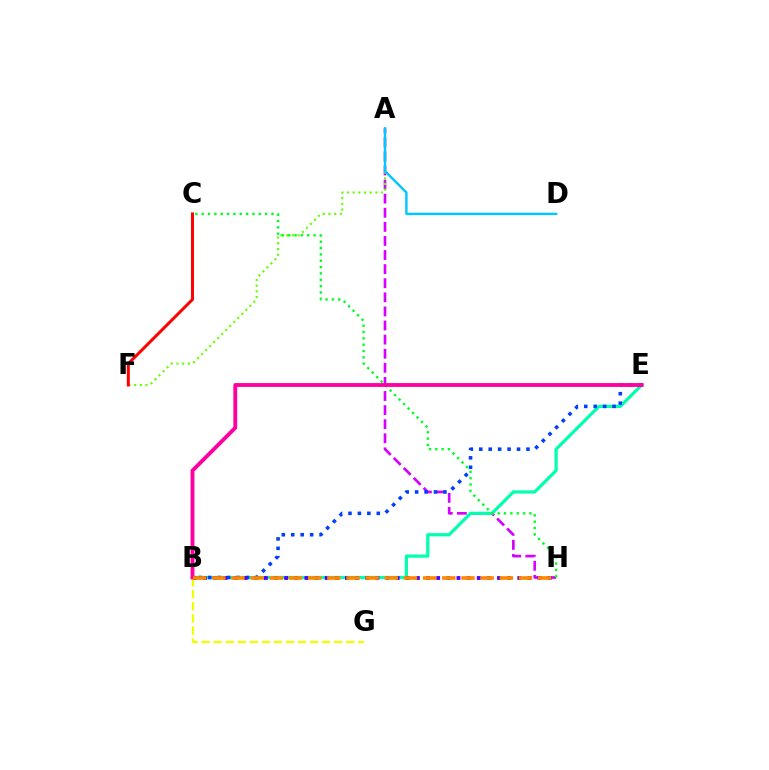{('A', 'H'): [{'color': '#d600ff', 'line_style': 'dashed', 'thickness': 1.91}], ('B', 'G'): [{'color': '#eeff00', 'line_style': 'dashed', 'thickness': 1.64}], ('A', 'F'): [{'color': '#66ff00', 'line_style': 'dotted', 'thickness': 1.55}], ('A', 'D'): [{'color': '#00c7ff', 'line_style': 'solid', 'thickness': 1.73}], ('B', 'E'): [{'color': '#00ffaf', 'line_style': 'solid', 'thickness': 2.31}, {'color': '#003fff', 'line_style': 'dotted', 'thickness': 2.56}, {'color': '#ff00a0', 'line_style': 'solid', 'thickness': 2.77}], ('C', 'H'): [{'color': '#00ff27', 'line_style': 'dotted', 'thickness': 1.72}], ('B', 'H'): [{'color': '#4f00ff', 'line_style': 'dotted', 'thickness': 2.75}, {'color': '#ff8800', 'line_style': 'dashed', 'thickness': 2.6}], ('C', 'F'): [{'color': '#ff0000', 'line_style': 'solid', 'thickness': 2.15}]}